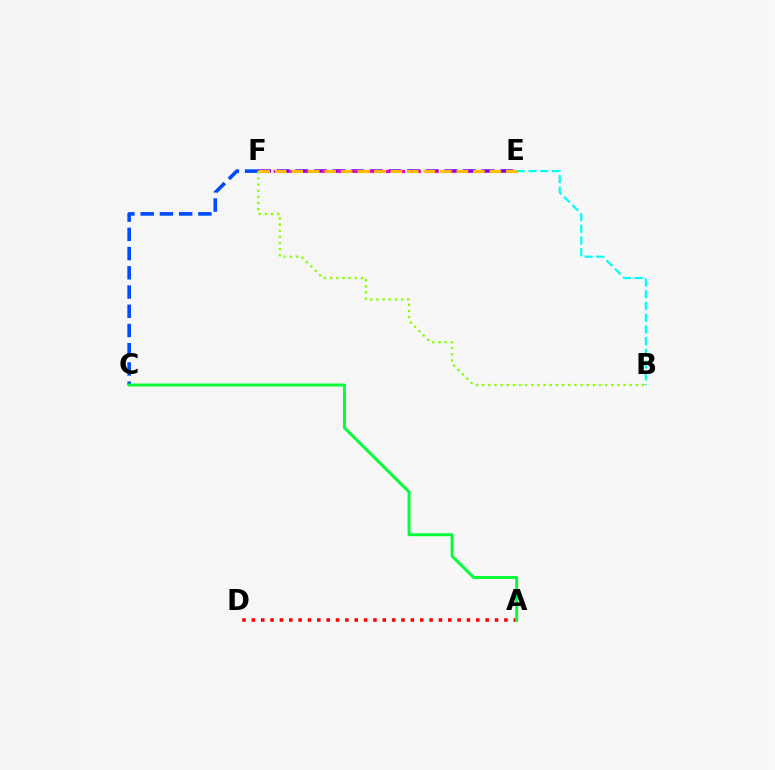{('A', 'D'): [{'color': '#ff0000', 'line_style': 'dotted', 'thickness': 2.54}], ('E', 'F'): [{'color': '#7200ff', 'line_style': 'dashed', 'thickness': 2.53}, {'color': '#ff00cf', 'line_style': 'dotted', 'thickness': 2.18}, {'color': '#ffbd00', 'line_style': 'dashed', 'thickness': 2.24}], ('C', 'F'): [{'color': '#004bff', 'line_style': 'dashed', 'thickness': 2.61}], ('B', 'F'): [{'color': '#84ff00', 'line_style': 'dotted', 'thickness': 1.67}], ('B', 'E'): [{'color': '#00fff6', 'line_style': 'dashed', 'thickness': 1.59}], ('A', 'C'): [{'color': '#00ff39', 'line_style': 'solid', 'thickness': 2.12}]}